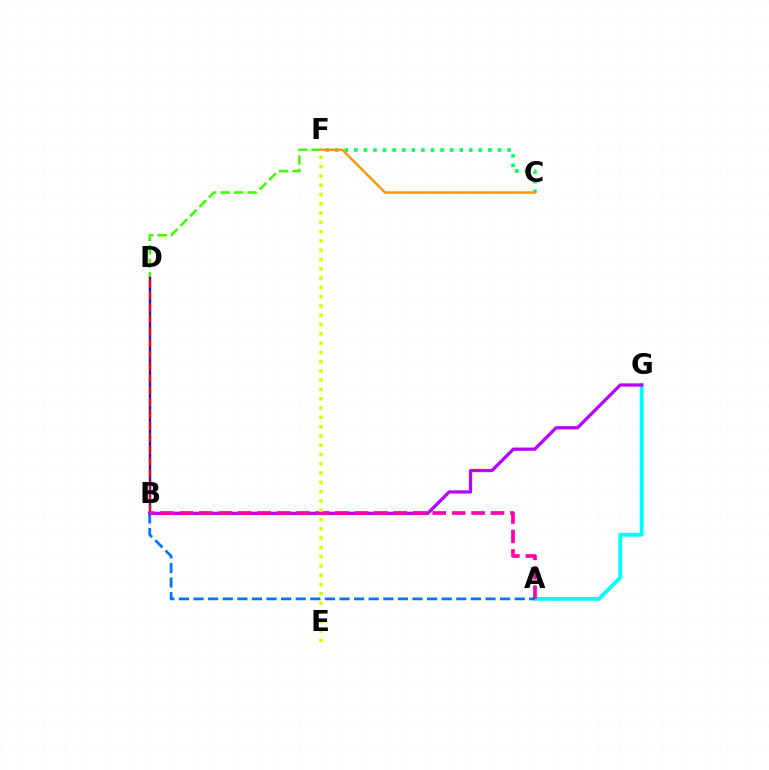{('C', 'F'): [{'color': '#00ff5c', 'line_style': 'dotted', 'thickness': 2.6}, {'color': '#ff9400', 'line_style': 'solid', 'thickness': 1.7}], ('D', 'F'): [{'color': '#3dff00', 'line_style': 'dashed', 'thickness': 1.83}], ('B', 'D'): [{'color': '#2500ff', 'line_style': 'solid', 'thickness': 1.69}, {'color': '#ff0000', 'line_style': 'dashed', 'thickness': 1.61}], ('A', 'G'): [{'color': '#00fff6', 'line_style': 'solid', 'thickness': 2.71}], ('B', 'G'): [{'color': '#b900ff', 'line_style': 'solid', 'thickness': 2.35}], ('A', 'B'): [{'color': '#ff00ac', 'line_style': 'dashed', 'thickness': 2.64}, {'color': '#0074ff', 'line_style': 'dashed', 'thickness': 1.98}], ('E', 'F'): [{'color': '#d1ff00', 'line_style': 'dotted', 'thickness': 2.52}]}